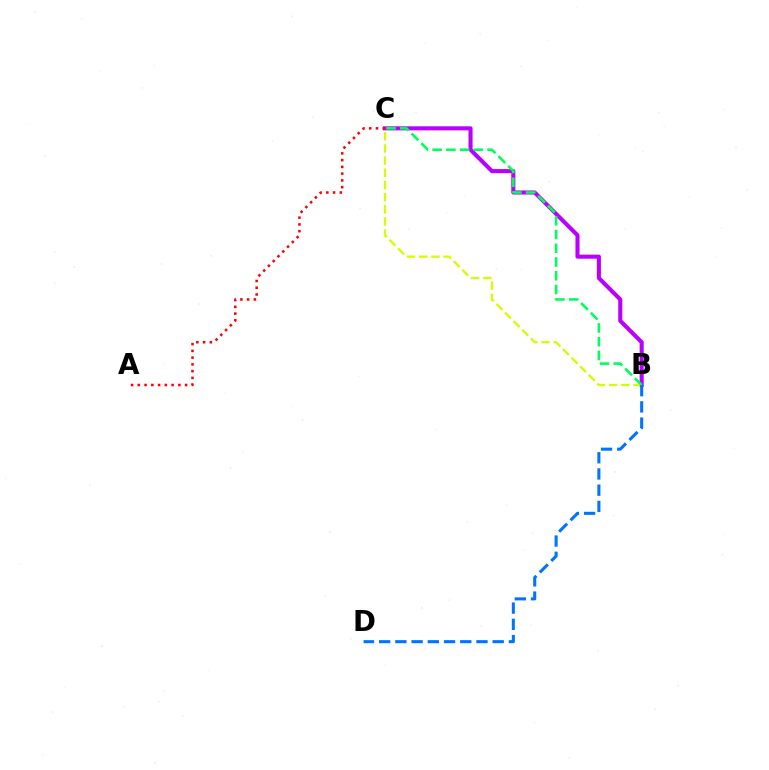{('B', 'C'): [{'color': '#b900ff', 'line_style': 'solid', 'thickness': 2.93}, {'color': '#d1ff00', 'line_style': 'dashed', 'thickness': 1.65}, {'color': '#00ff5c', 'line_style': 'dashed', 'thickness': 1.87}], ('A', 'C'): [{'color': '#ff0000', 'line_style': 'dotted', 'thickness': 1.83}], ('B', 'D'): [{'color': '#0074ff', 'line_style': 'dashed', 'thickness': 2.2}]}